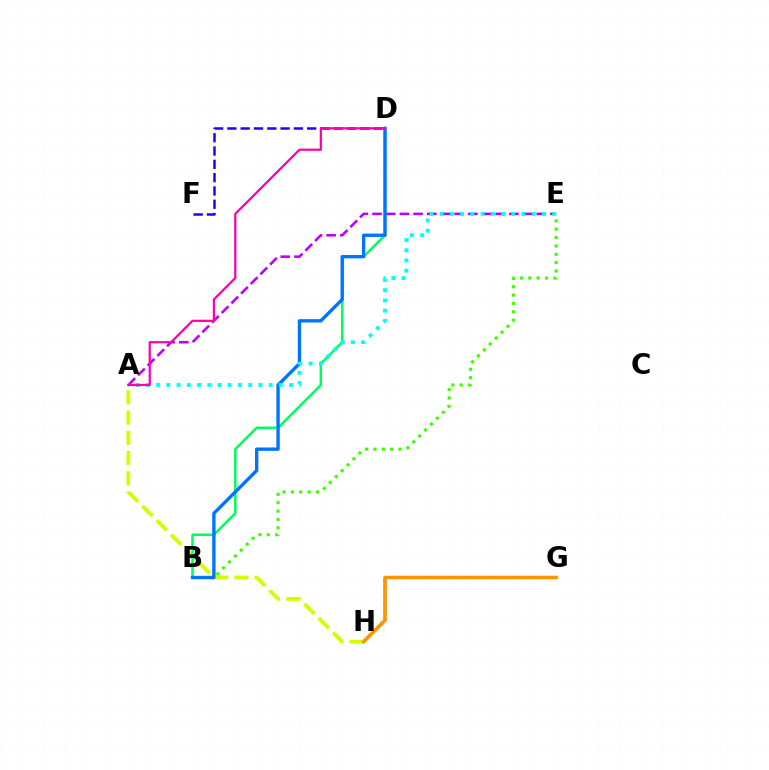{('A', 'E'): [{'color': '#b900ff', 'line_style': 'dashed', 'thickness': 1.86}, {'color': '#00fff6', 'line_style': 'dotted', 'thickness': 2.78}], ('G', 'H'): [{'color': '#ff0000', 'line_style': 'dotted', 'thickness': 2.04}, {'color': '#ff9400', 'line_style': 'solid', 'thickness': 2.57}], ('D', 'F'): [{'color': '#2500ff', 'line_style': 'dashed', 'thickness': 1.81}], ('A', 'H'): [{'color': '#d1ff00', 'line_style': 'dashed', 'thickness': 2.75}], ('B', 'E'): [{'color': '#3dff00', 'line_style': 'dotted', 'thickness': 2.27}], ('B', 'D'): [{'color': '#00ff5c', 'line_style': 'solid', 'thickness': 1.81}, {'color': '#0074ff', 'line_style': 'solid', 'thickness': 2.43}], ('A', 'D'): [{'color': '#ff00ac', 'line_style': 'solid', 'thickness': 1.61}]}